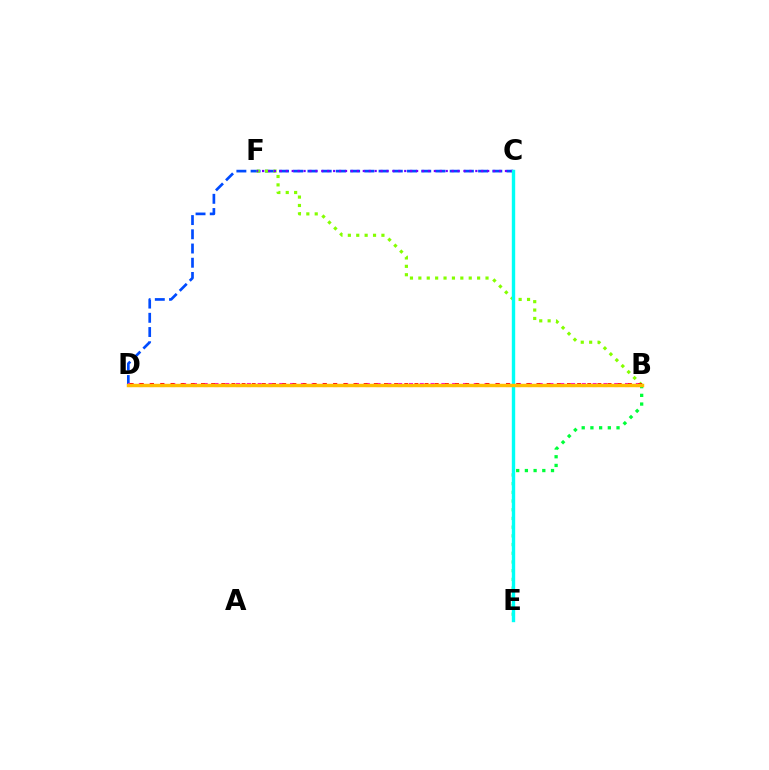{('C', 'D'): [{'color': '#004bff', 'line_style': 'dashed', 'thickness': 1.93}], ('B', 'F'): [{'color': '#84ff00', 'line_style': 'dotted', 'thickness': 2.28}], ('C', 'F'): [{'color': '#7200ff', 'line_style': 'dotted', 'thickness': 1.61}], ('B', 'E'): [{'color': '#00ff39', 'line_style': 'dotted', 'thickness': 2.37}], ('B', 'D'): [{'color': '#ff00cf', 'line_style': 'dotted', 'thickness': 2.94}, {'color': '#ff0000', 'line_style': 'dotted', 'thickness': 2.76}, {'color': '#ffbd00', 'line_style': 'solid', 'thickness': 2.47}], ('C', 'E'): [{'color': '#00fff6', 'line_style': 'solid', 'thickness': 2.44}]}